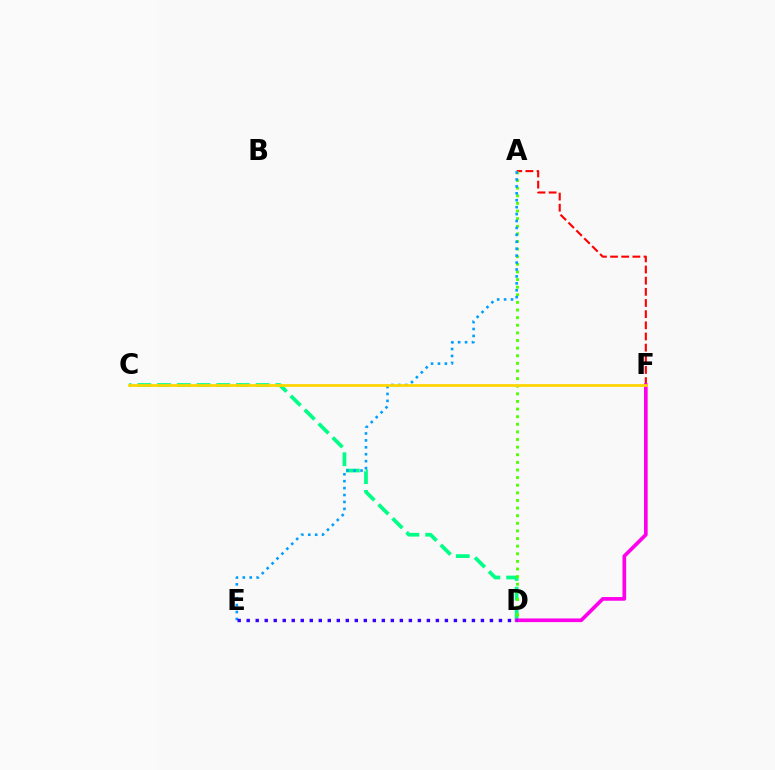{('C', 'D'): [{'color': '#00ff86', 'line_style': 'dashed', 'thickness': 2.68}], ('A', 'F'): [{'color': '#ff0000', 'line_style': 'dashed', 'thickness': 1.52}], ('A', 'D'): [{'color': '#4fff00', 'line_style': 'dotted', 'thickness': 2.07}], ('D', 'F'): [{'color': '#ff00ed', 'line_style': 'solid', 'thickness': 2.64}], ('A', 'E'): [{'color': '#009eff', 'line_style': 'dotted', 'thickness': 1.88}], ('C', 'F'): [{'color': '#ffd500', 'line_style': 'solid', 'thickness': 1.97}], ('D', 'E'): [{'color': '#3700ff', 'line_style': 'dotted', 'thickness': 2.45}]}